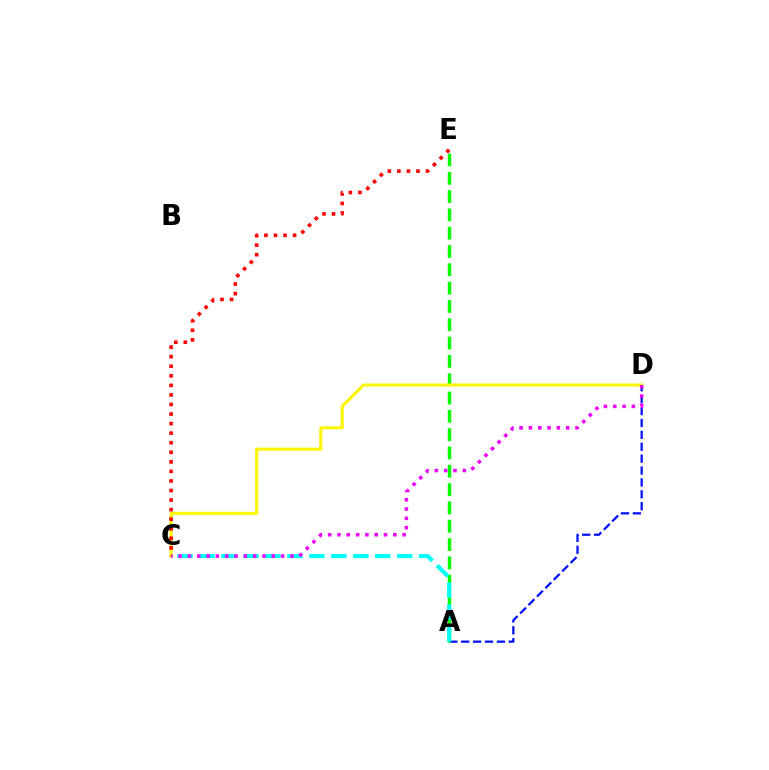{('A', 'D'): [{'color': '#0010ff', 'line_style': 'dashed', 'thickness': 1.62}], ('A', 'E'): [{'color': '#08ff00', 'line_style': 'dashed', 'thickness': 2.49}], ('C', 'D'): [{'color': '#fcf500', 'line_style': 'solid', 'thickness': 2.2}, {'color': '#ee00ff', 'line_style': 'dotted', 'thickness': 2.53}], ('A', 'C'): [{'color': '#00fff6', 'line_style': 'dashed', 'thickness': 2.98}], ('C', 'E'): [{'color': '#ff0000', 'line_style': 'dotted', 'thickness': 2.6}]}